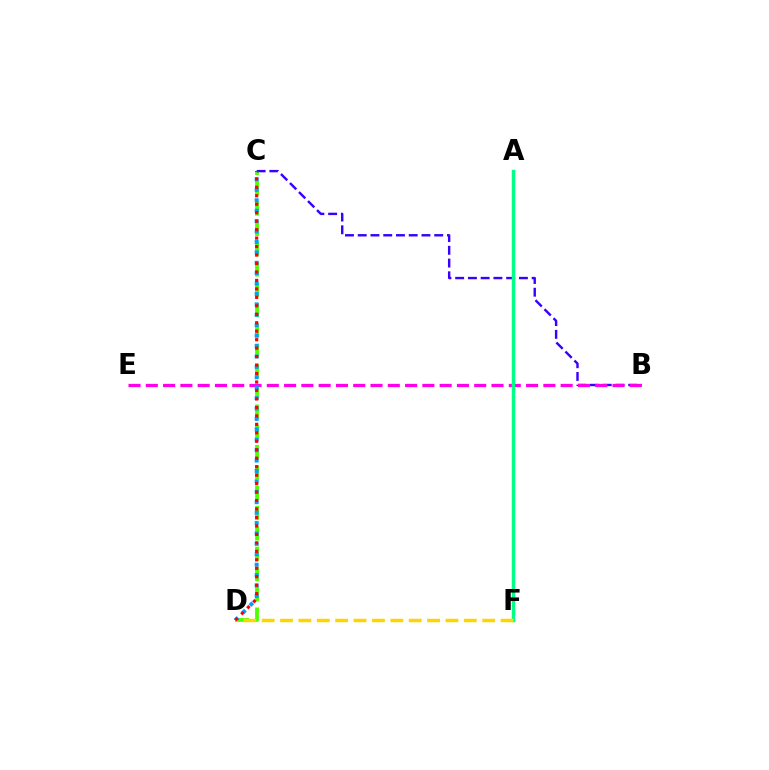{('C', 'D'): [{'color': '#4fff00', 'line_style': 'dashed', 'thickness': 2.76}, {'color': '#009eff', 'line_style': 'dotted', 'thickness': 2.83}, {'color': '#ff0000', 'line_style': 'dotted', 'thickness': 2.3}], ('B', 'C'): [{'color': '#3700ff', 'line_style': 'dashed', 'thickness': 1.73}], ('B', 'E'): [{'color': '#ff00ed', 'line_style': 'dashed', 'thickness': 2.35}], ('A', 'F'): [{'color': '#00ff86', 'line_style': 'solid', 'thickness': 2.5}], ('D', 'F'): [{'color': '#ffd500', 'line_style': 'dashed', 'thickness': 2.5}]}